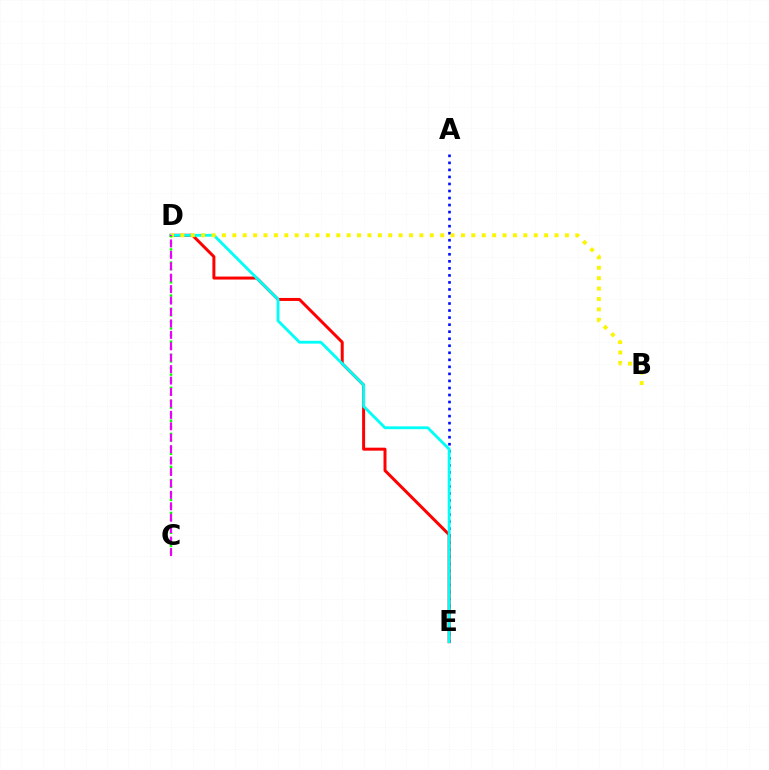{('A', 'E'): [{'color': '#0010ff', 'line_style': 'dotted', 'thickness': 1.91}], ('D', 'E'): [{'color': '#ff0000', 'line_style': 'solid', 'thickness': 2.15}, {'color': '#00fff6', 'line_style': 'solid', 'thickness': 2.04}], ('B', 'D'): [{'color': '#fcf500', 'line_style': 'dotted', 'thickness': 2.82}], ('C', 'D'): [{'color': '#08ff00', 'line_style': 'dotted', 'thickness': 1.79}, {'color': '#ee00ff', 'line_style': 'dashed', 'thickness': 1.55}]}